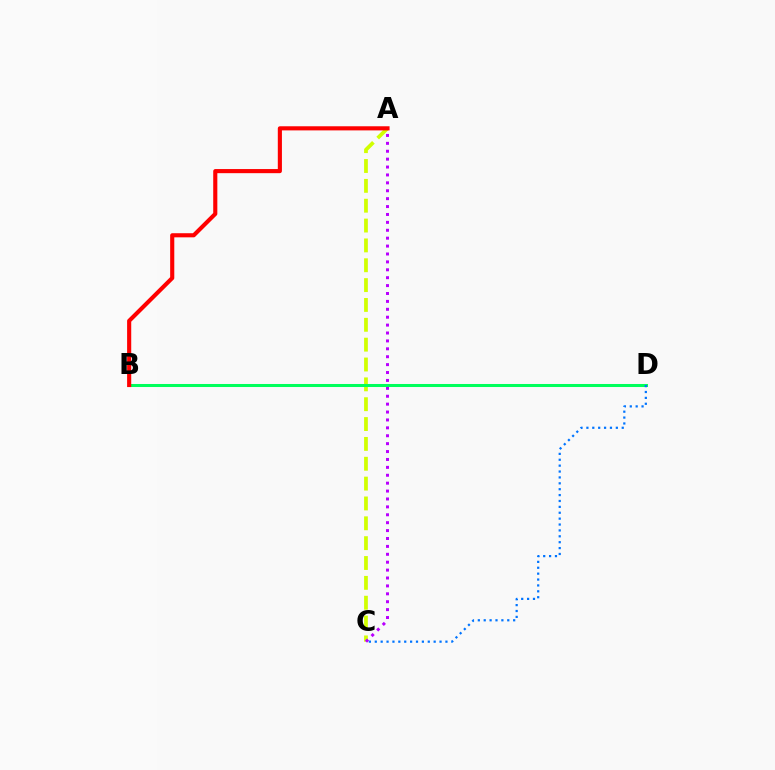{('A', 'C'): [{'color': '#d1ff00', 'line_style': 'dashed', 'thickness': 2.7}, {'color': '#b900ff', 'line_style': 'dotted', 'thickness': 2.15}], ('B', 'D'): [{'color': '#00ff5c', 'line_style': 'solid', 'thickness': 2.18}], ('C', 'D'): [{'color': '#0074ff', 'line_style': 'dotted', 'thickness': 1.6}], ('A', 'B'): [{'color': '#ff0000', 'line_style': 'solid', 'thickness': 2.97}]}